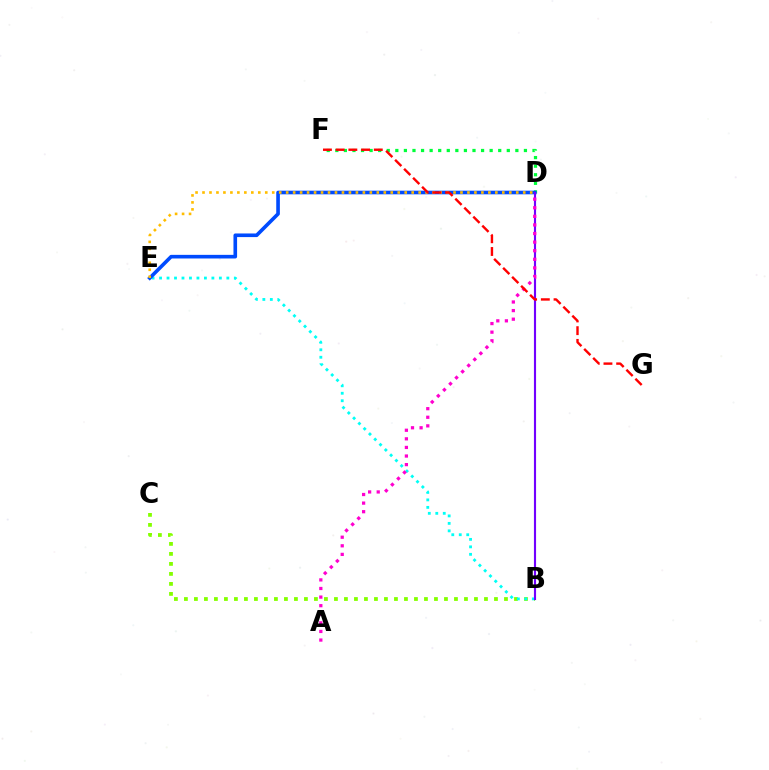{('B', 'C'): [{'color': '#84ff00', 'line_style': 'dotted', 'thickness': 2.72}], ('B', 'E'): [{'color': '#00fff6', 'line_style': 'dotted', 'thickness': 2.03}], ('D', 'F'): [{'color': '#00ff39', 'line_style': 'dotted', 'thickness': 2.33}], ('D', 'E'): [{'color': '#004bff', 'line_style': 'solid', 'thickness': 2.61}, {'color': '#ffbd00', 'line_style': 'dotted', 'thickness': 1.89}], ('B', 'D'): [{'color': '#7200ff', 'line_style': 'solid', 'thickness': 1.54}], ('A', 'D'): [{'color': '#ff00cf', 'line_style': 'dotted', 'thickness': 2.33}], ('F', 'G'): [{'color': '#ff0000', 'line_style': 'dashed', 'thickness': 1.73}]}